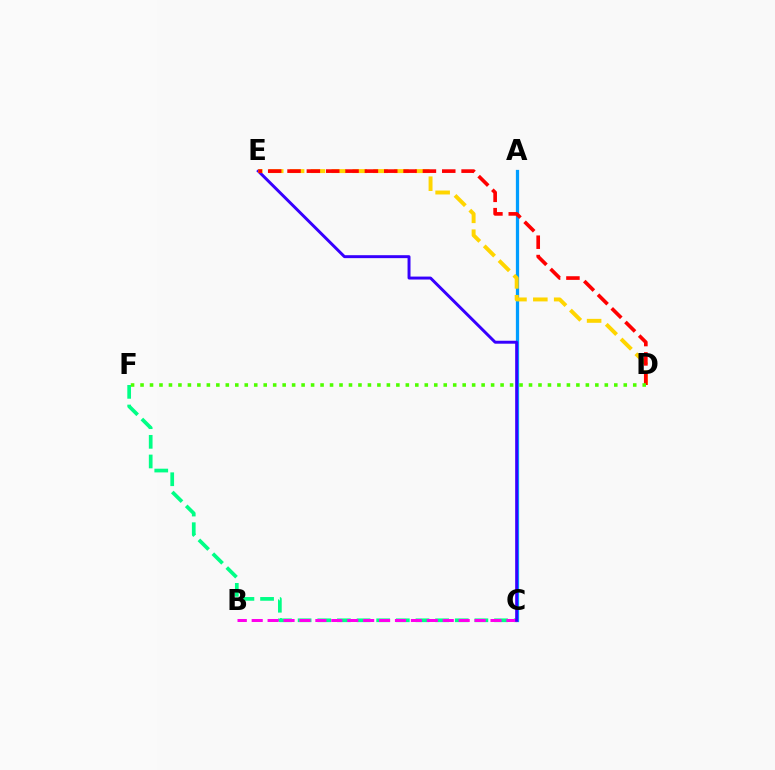{('C', 'F'): [{'color': '#00ff86', 'line_style': 'dashed', 'thickness': 2.67}], ('A', 'C'): [{'color': '#009eff', 'line_style': 'solid', 'thickness': 2.33}], ('B', 'C'): [{'color': '#ff00ed', 'line_style': 'dashed', 'thickness': 2.16}], ('C', 'E'): [{'color': '#3700ff', 'line_style': 'solid', 'thickness': 2.12}], ('D', 'E'): [{'color': '#ffd500', 'line_style': 'dashed', 'thickness': 2.83}, {'color': '#ff0000', 'line_style': 'dashed', 'thickness': 2.63}], ('D', 'F'): [{'color': '#4fff00', 'line_style': 'dotted', 'thickness': 2.57}]}